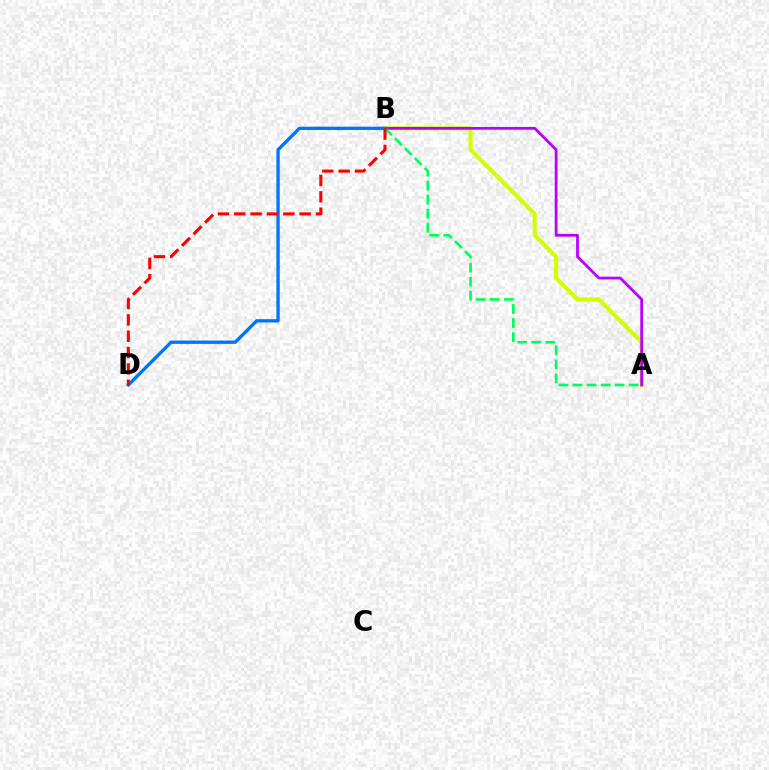{('A', 'B'): [{'color': '#d1ff00', 'line_style': 'solid', 'thickness': 2.96}, {'color': '#b900ff', 'line_style': 'solid', 'thickness': 1.99}, {'color': '#00ff5c', 'line_style': 'dashed', 'thickness': 1.91}], ('B', 'D'): [{'color': '#0074ff', 'line_style': 'solid', 'thickness': 2.38}, {'color': '#ff0000', 'line_style': 'dashed', 'thickness': 2.22}]}